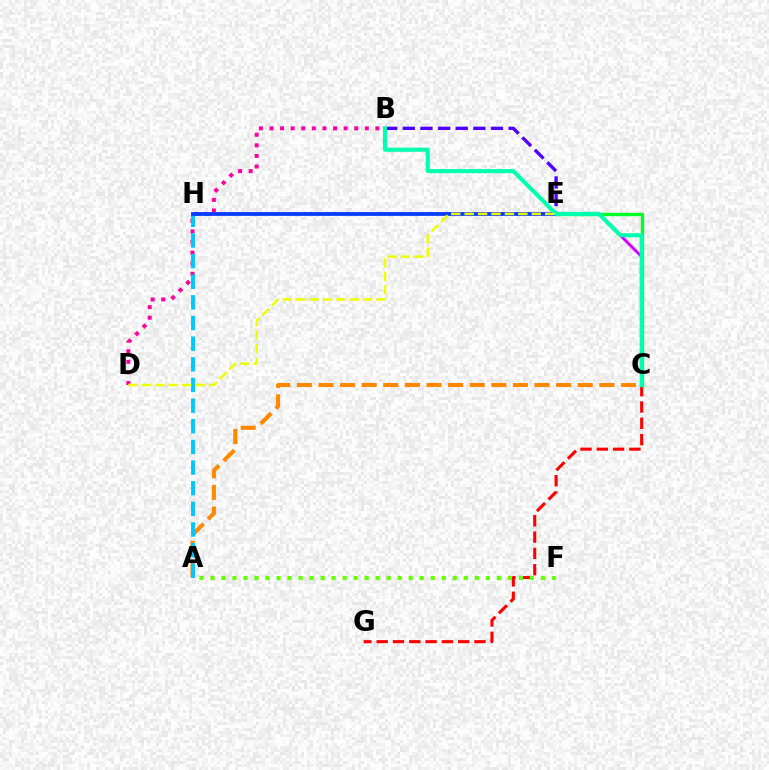{('A', 'C'): [{'color': '#ff8800', 'line_style': 'dashed', 'thickness': 2.93}], ('C', 'H'): [{'color': '#d600ff', 'line_style': 'solid', 'thickness': 2.12}], ('C', 'G'): [{'color': '#ff0000', 'line_style': 'dashed', 'thickness': 2.22}], ('B', 'D'): [{'color': '#ff00a0', 'line_style': 'dotted', 'thickness': 2.88}], ('B', 'E'): [{'color': '#4f00ff', 'line_style': 'dashed', 'thickness': 2.4}], ('C', 'E'): [{'color': '#00ff27', 'line_style': 'solid', 'thickness': 2.43}], ('A', 'H'): [{'color': '#00c7ff', 'line_style': 'dashed', 'thickness': 2.8}], ('E', 'H'): [{'color': '#003fff', 'line_style': 'solid', 'thickness': 2.64}], ('B', 'C'): [{'color': '#00ffaf', 'line_style': 'solid', 'thickness': 2.94}], ('A', 'F'): [{'color': '#66ff00', 'line_style': 'dotted', 'thickness': 2.99}], ('D', 'E'): [{'color': '#eeff00', 'line_style': 'dashed', 'thickness': 1.82}]}